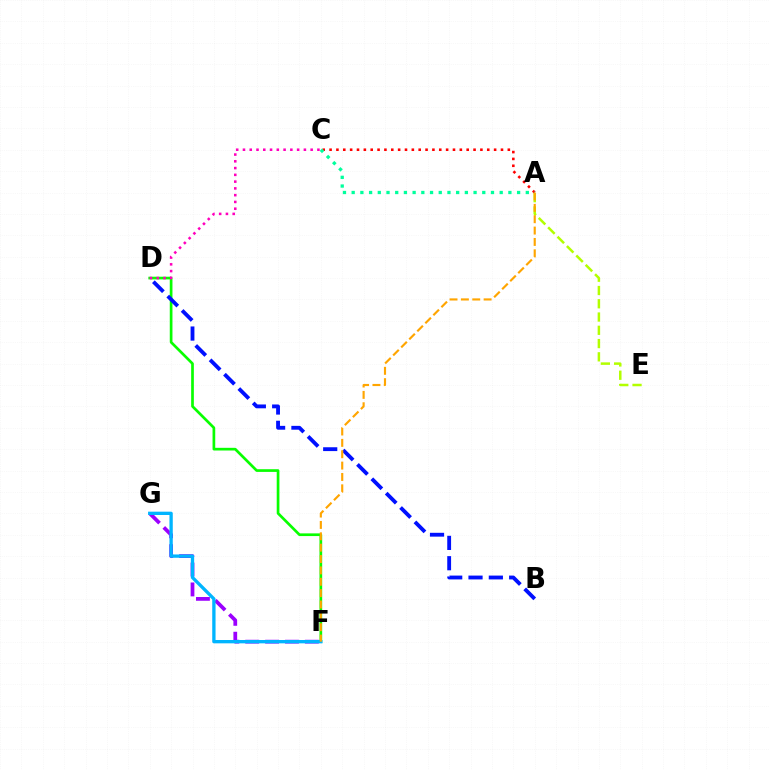{('A', 'C'): [{'color': '#ff0000', 'line_style': 'dotted', 'thickness': 1.86}, {'color': '#00ff9d', 'line_style': 'dotted', 'thickness': 2.37}], ('D', 'F'): [{'color': '#08ff00', 'line_style': 'solid', 'thickness': 1.94}], ('F', 'G'): [{'color': '#9b00ff', 'line_style': 'dashed', 'thickness': 2.7}, {'color': '#00b5ff', 'line_style': 'solid', 'thickness': 2.39}], ('C', 'D'): [{'color': '#ff00bd', 'line_style': 'dotted', 'thickness': 1.84}], ('B', 'D'): [{'color': '#0010ff', 'line_style': 'dashed', 'thickness': 2.76}], ('A', 'E'): [{'color': '#b3ff00', 'line_style': 'dashed', 'thickness': 1.8}], ('A', 'F'): [{'color': '#ffa500', 'line_style': 'dashed', 'thickness': 1.54}]}